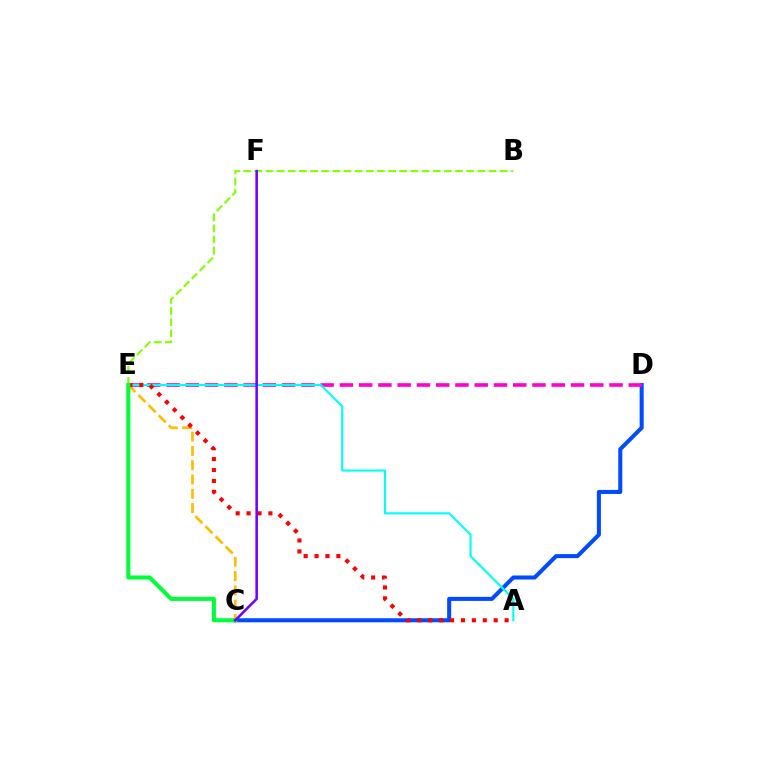{('C', 'D'): [{'color': '#004bff', 'line_style': 'solid', 'thickness': 2.91}], ('D', 'E'): [{'color': '#ff00cf', 'line_style': 'dashed', 'thickness': 2.62}], ('A', 'E'): [{'color': '#00fff6', 'line_style': 'solid', 'thickness': 1.52}, {'color': '#ff0000', 'line_style': 'dotted', 'thickness': 2.96}], ('B', 'E'): [{'color': '#84ff00', 'line_style': 'dashed', 'thickness': 1.51}], ('C', 'E'): [{'color': '#ffbd00', 'line_style': 'dashed', 'thickness': 1.94}, {'color': '#00ff39', 'line_style': 'solid', 'thickness': 2.92}], ('C', 'F'): [{'color': '#7200ff', 'line_style': 'solid', 'thickness': 1.84}]}